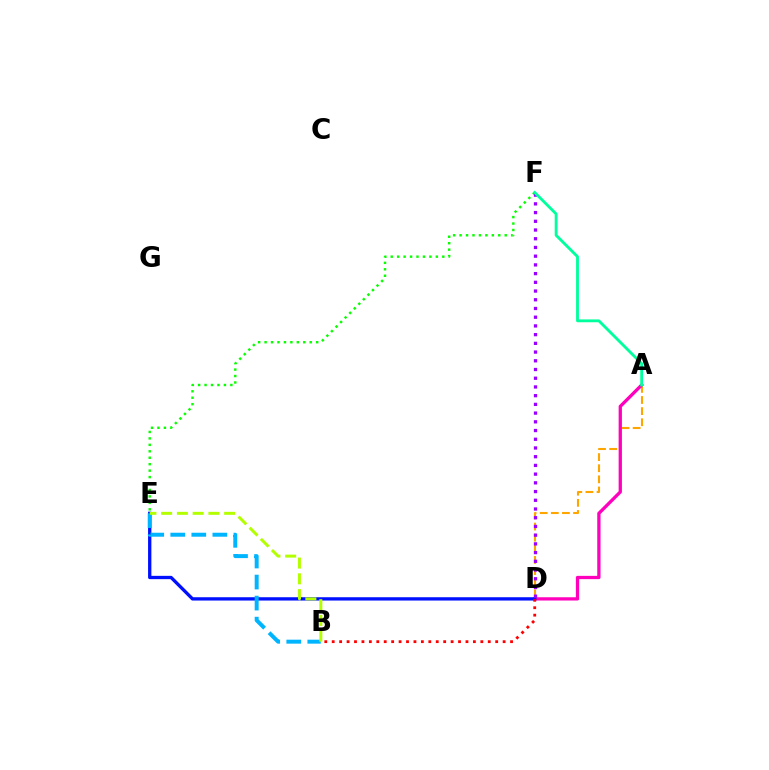{('A', 'D'): [{'color': '#ffa500', 'line_style': 'dashed', 'thickness': 1.51}, {'color': '#ff00bd', 'line_style': 'solid', 'thickness': 2.36}], ('E', 'F'): [{'color': '#08ff00', 'line_style': 'dotted', 'thickness': 1.75}], ('D', 'E'): [{'color': '#0010ff', 'line_style': 'solid', 'thickness': 2.39}], ('D', 'F'): [{'color': '#9b00ff', 'line_style': 'dotted', 'thickness': 2.37}], ('B', 'D'): [{'color': '#ff0000', 'line_style': 'dotted', 'thickness': 2.02}], ('B', 'E'): [{'color': '#00b5ff', 'line_style': 'dashed', 'thickness': 2.86}, {'color': '#b3ff00', 'line_style': 'dashed', 'thickness': 2.14}], ('A', 'F'): [{'color': '#00ff9d', 'line_style': 'solid', 'thickness': 2.04}]}